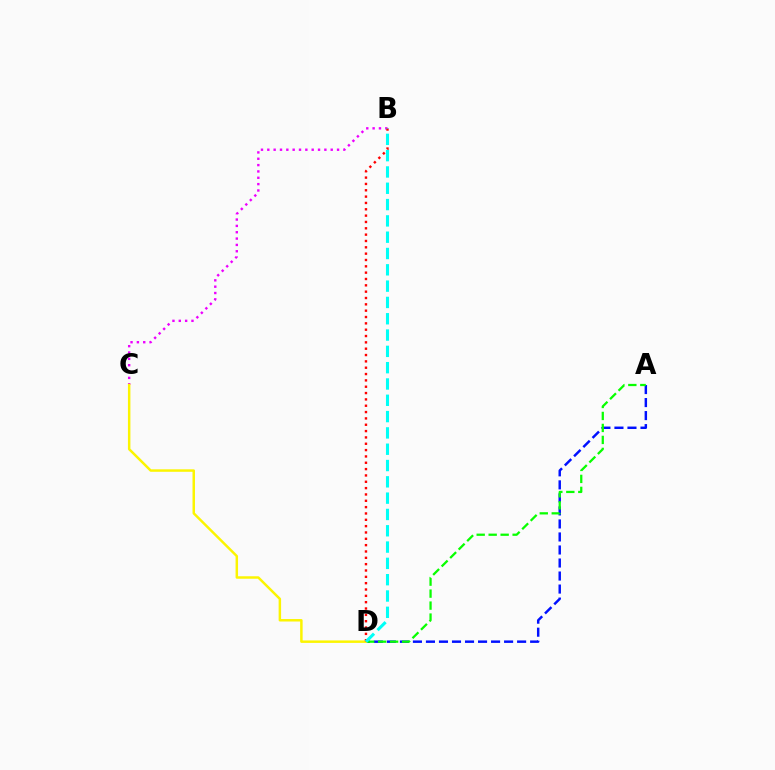{('B', 'C'): [{'color': '#ee00ff', 'line_style': 'dotted', 'thickness': 1.72}], ('A', 'D'): [{'color': '#0010ff', 'line_style': 'dashed', 'thickness': 1.77}, {'color': '#08ff00', 'line_style': 'dashed', 'thickness': 1.63}], ('C', 'D'): [{'color': '#fcf500', 'line_style': 'solid', 'thickness': 1.78}], ('B', 'D'): [{'color': '#ff0000', 'line_style': 'dotted', 'thickness': 1.72}, {'color': '#00fff6', 'line_style': 'dashed', 'thickness': 2.22}]}